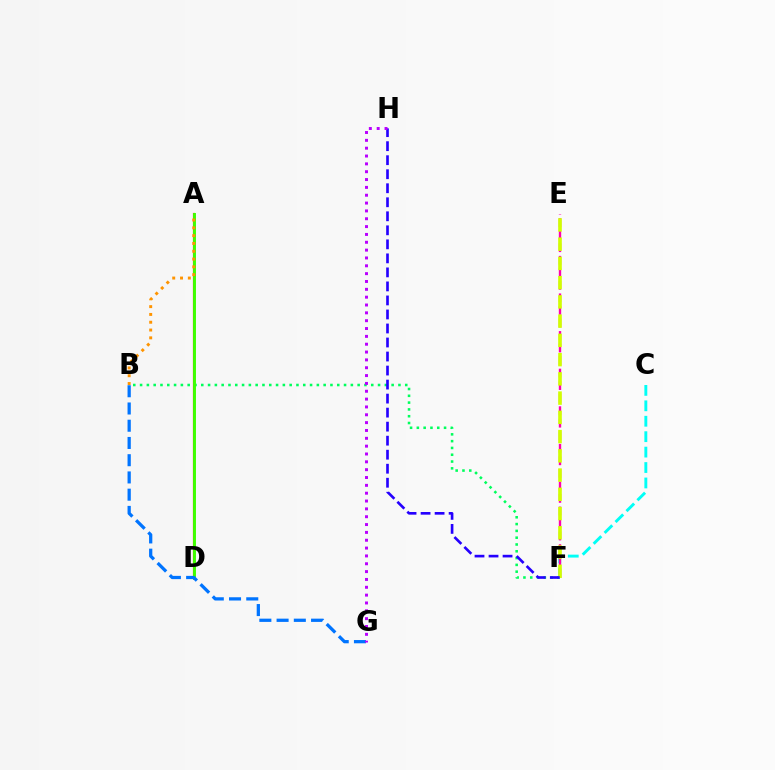{('B', 'F'): [{'color': '#00ff5c', 'line_style': 'dotted', 'thickness': 1.85}], ('A', 'D'): [{'color': '#ff0000', 'line_style': 'solid', 'thickness': 1.57}, {'color': '#3dff00', 'line_style': 'solid', 'thickness': 2.11}], ('C', 'F'): [{'color': '#00fff6', 'line_style': 'dashed', 'thickness': 2.1}], ('E', 'F'): [{'color': '#ff00ac', 'line_style': 'dashed', 'thickness': 1.7}, {'color': '#d1ff00', 'line_style': 'dashed', 'thickness': 2.61}], ('B', 'G'): [{'color': '#0074ff', 'line_style': 'dashed', 'thickness': 2.34}], ('A', 'B'): [{'color': '#ff9400', 'line_style': 'dotted', 'thickness': 2.12}], ('F', 'H'): [{'color': '#2500ff', 'line_style': 'dashed', 'thickness': 1.91}], ('G', 'H'): [{'color': '#b900ff', 'line_style': 'dotted', 'thickness': 2.13}]}